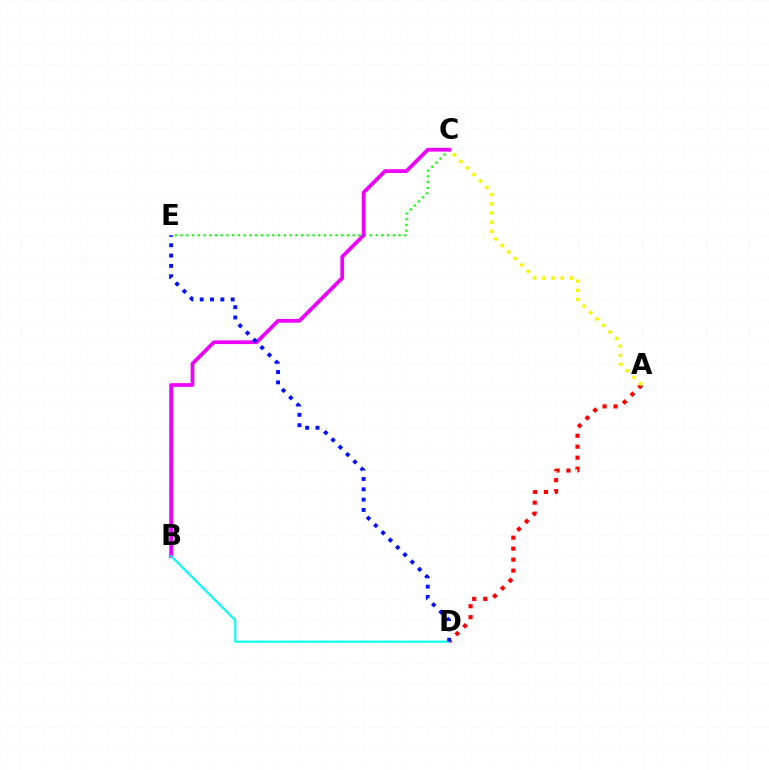{('A', 'D'): [{'color': '#ff0000', 'line_style': 'dotted', 'thickness': 2.98}], ('C', 'E'): [{'color': '#08ff00', 'line_style': 'dotted', 'thickness': 1.56}], ('A', 'C'): [{'color': '#fcf500', 'line_style': 'dotted', 'thickness': 2.5}], ('B', 'C'): [{'color': '#ee00ff', 'line_style': 'solid', 'thickness': 2.69}], ('B', 'D'): [{'color': '#00fff6', 'line_style': 'solid', 'thickness': 1.52}], ('D', 'E'): [{'color': '#0010ff', 'line_style': 'dotted', 'thickness': 2.81}]}